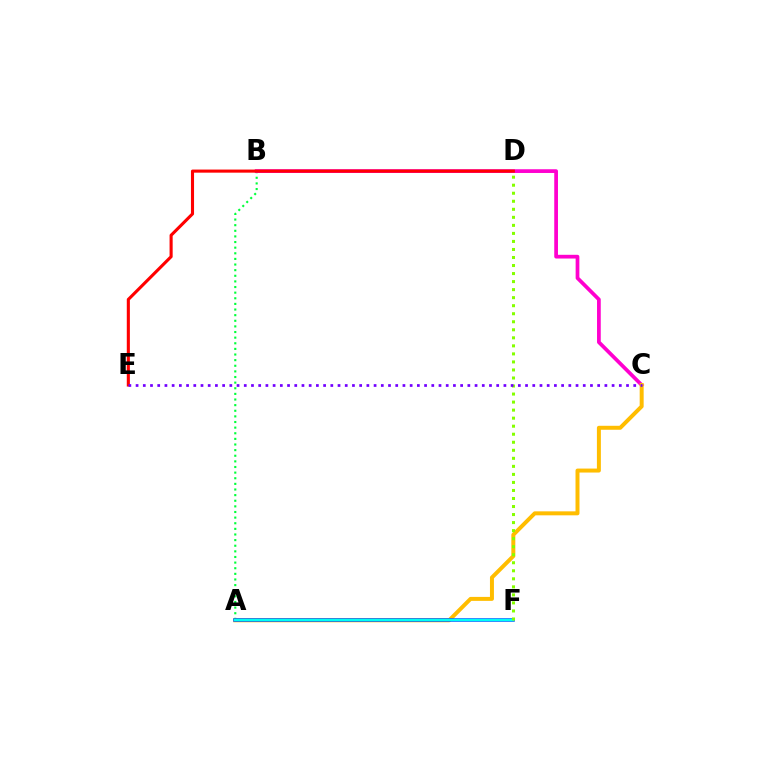{('A', 'B'): [{'color': '#00ff39', 'line_style': 'dotted', 'thickness': 1.53}], ('B', 'C'): [{'color': '#ff00cf', 'line_style': 'solid', 'thickness': 2.68}], ('A', 'C'): [{'color': '#ffbd00', 'line_style': 'solid', 'thickness': 2.86}], ('D', 'E'): [{'color': '#ff0000', 'line_style': 'solid', 'thickness': 2.23}], ('A', 'F'): [{'color': '#004bff', 'line_style': 'solid', 'thickness': 2.52}, {'color': '#00fff6', 'line_style': 'solid', 'thickness': 1.71}], ('D', 'F'): [{'color': '#84ff00', 'line_style': 'dotted', 'thickness': 2.18}], ('C', 'E'): [{'color': '#7200ff', 'line_style': 'dotted', 'thickness': 1.96}]}